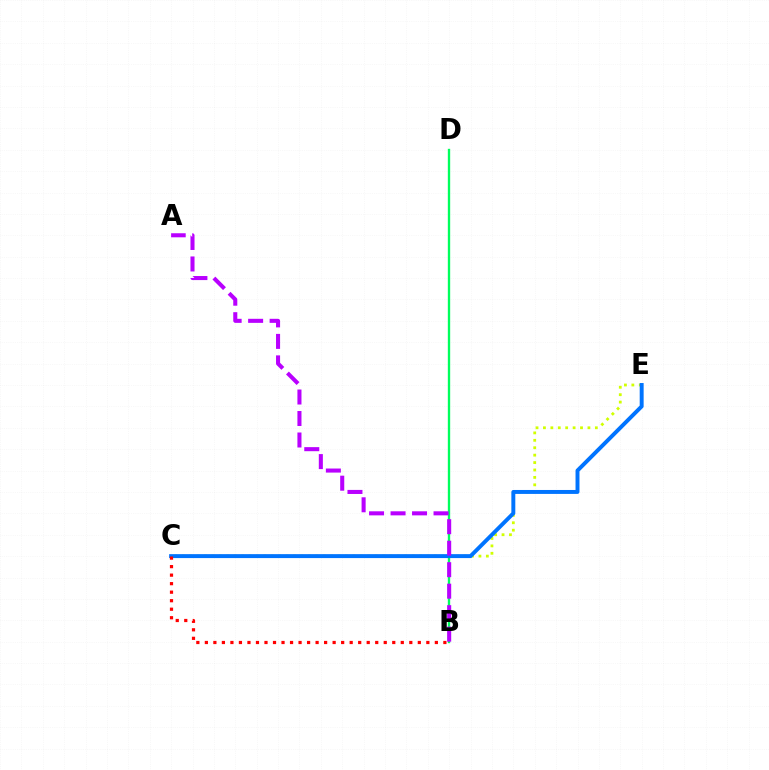{('B', 'D'): [{'color': '#00ff5c', 'line_style': 'solid', 'thickness': 1.69}], ('C', 'E'): [{'color': '#d1ff00', 'line_style': 'dotted', 'thickness': 2.02}, {'color': '#0074ff', 'line_style': 'solid', 'thickness': 2.84}], ('A', 'B'): [{'color': '#b900ff', 'line_style': 'dashed', 'thickness': 2.92}], ('B', 'C'): [{'color': '#ff0000', 'line_style': 'dotted', 'thickness': 2.31}]}